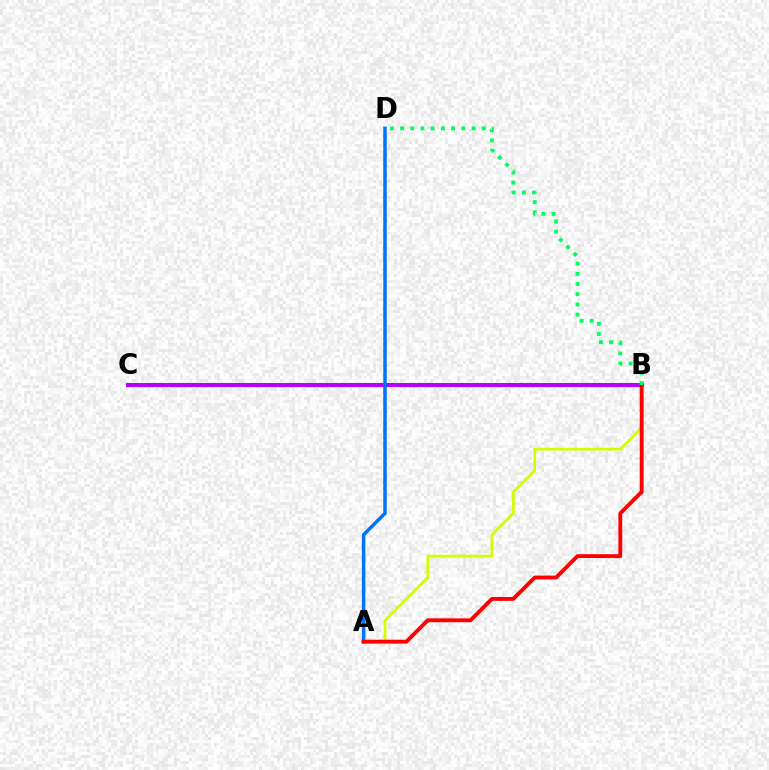{('B', 'C'): [{'color': '#b900ff', 'line_style': 'solid', 'thickness': 2.88}], ('A', 'B'): [{'color': '#d1ff00', 'line_style': 'solid', 'thickness': 1.98}, {'color': '#ff0000', 'line_style': 'solid', 'thickness': 2.78}], ('A', 'D'): [{'color': '#0074ff', 'line_style': 'solid', 'thickness': 2.52}], ('B', 'D'): [{'color': '#00ff5c', 'line_style': 'dotted', 'thickness': 2.77}]}